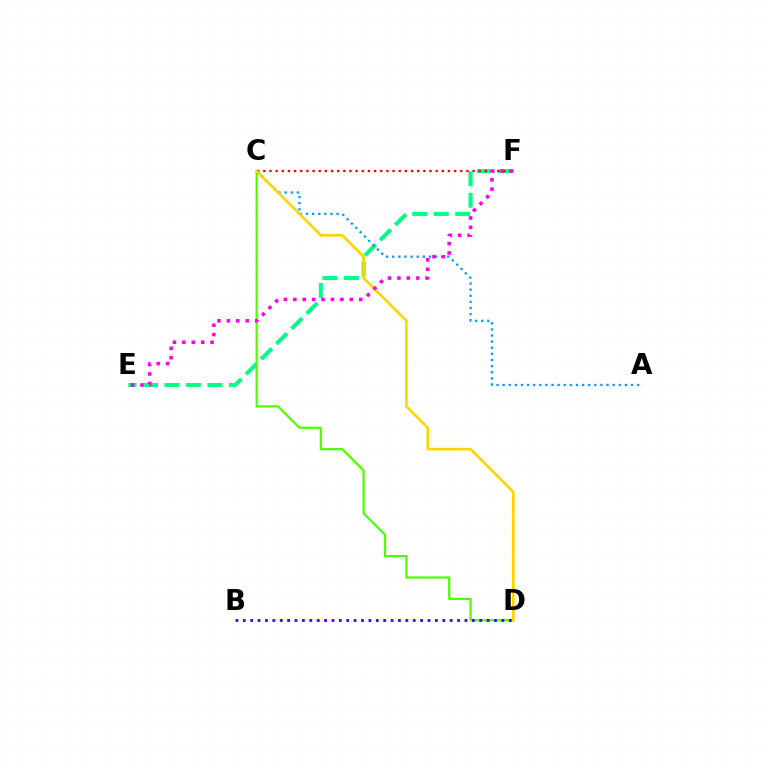{('E', 'F'): [{'color': '#00ff86', 'line_style': 'dashed', 'thickness': 2.92}, {'color': '#ff00ed', 'line_style': 'dotted', 'thickness': 2.56}], ('A', 'C'): [{'color': '#009eff', 'line_style': 'dotted', 'thickness': 1.66}], ('C', 'F'): [{'color': '#ff0000', 'line_style': 'dotted', 'thickness': 1.67}], ('C', 'D'): [{'color': '#4fff00', 'line_style': 'solid', 'thickness': 1.6}, {'color': '#ffd500', 'line_style': 'solid', 'thickness': 1.91}], ('B', 'D'): [{'color': '#3700ff', 'line_style': 'dotted', 'thickness': 2.01}]}